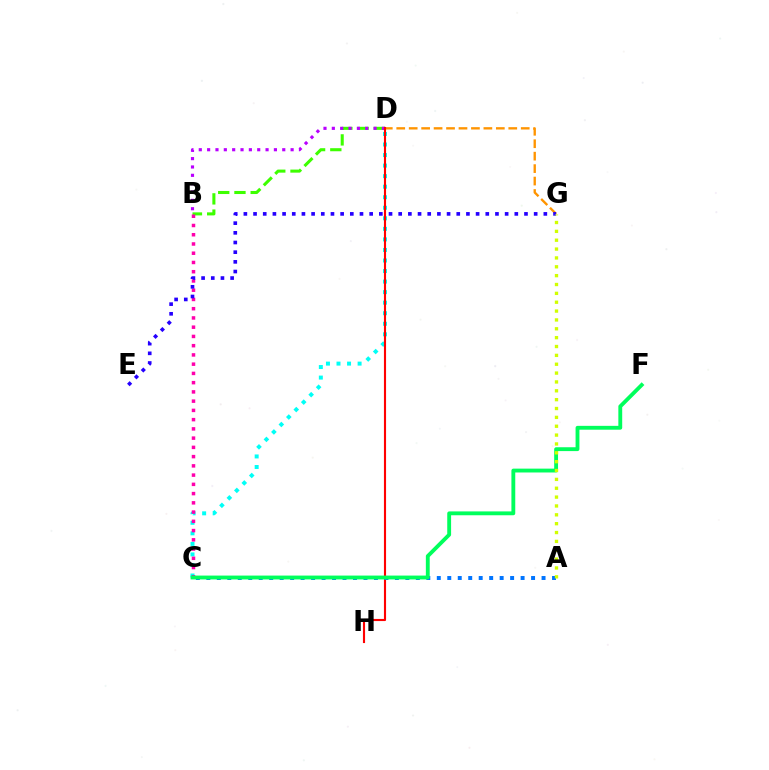{('C', 'D'): [{'color': '#00fff6', 'line_style': 'dotted', 'thickness': 2.86}], ('B', 'D'): [{'color': '#3dff00', 'line_style': 'dashed', 'thickness': 2.2}, {'color': '#b900ff', 'line_style': 'dotted', 'thickness': 2.27}], ('D', 'G'): [{'color': '#ff9400', 'line_style': 'dashed', 'thickness': 1.69}], ('B', 'C'): [{'color': '#ff00ac', 'line_style': 'dotted', 'thickness': 2.51}], ('E', 'G'): [{'color': '#2500ff', 'line_style': 'dotted', 'thickness': 2.63}], ('D', 'H'): [{'color': '#ff0000', 'line_style': 'solid', 'thickness': 1.53}], ('A', 'C'): [{'color': '#0074ff', 'line_style': 'dotted', 'thickness': 2.85}], ('C', 'F'): [{'color': '#00ff5c', 'line_style': 'solid', 'thickness': 2.77}], ('A', 'G'): [{'color': '#d1ff00', 'line_style': 'dotted', 'thickness': 2.41}]}